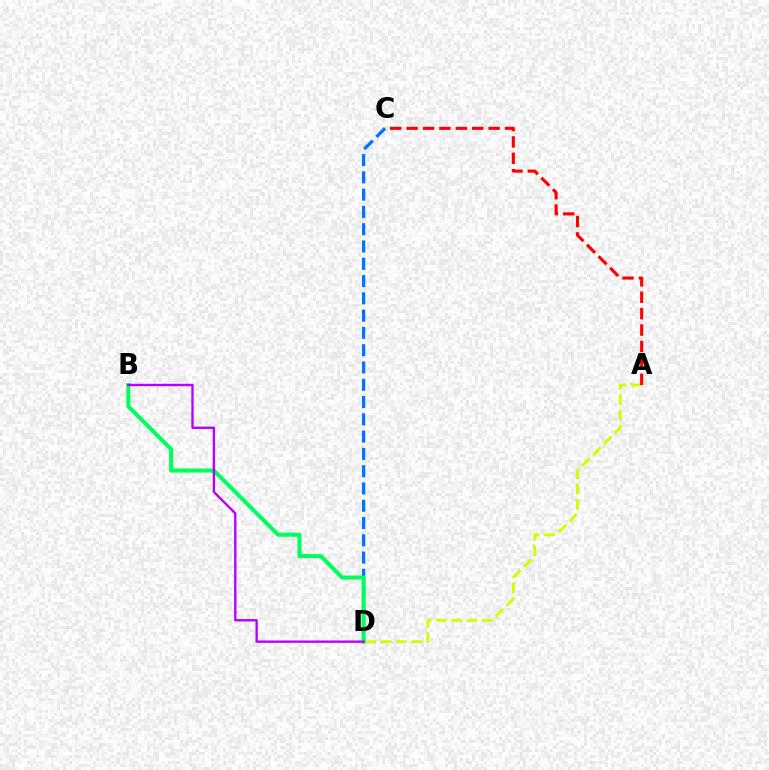{('A', 'D'): [{'color': '#d1ff00', 'line_style': 'dashed', 'thickness': 2.08}], ('C', 'D'): [{'color': '#0074ff', 'line_style': 'dashed', 'thickness': 2.35}], ('A', 'C'): [{'color': '#ff0000', 'line_style': 'dashed', 'thickness': 2.23}], ('B', 'D'): [{'color': '#00ff5c', 'line_style': 'solid', 'thickness': 2.91}, {'color': '#b900ff', 'line_style': 'solid', 'thickness': 1.7}]}